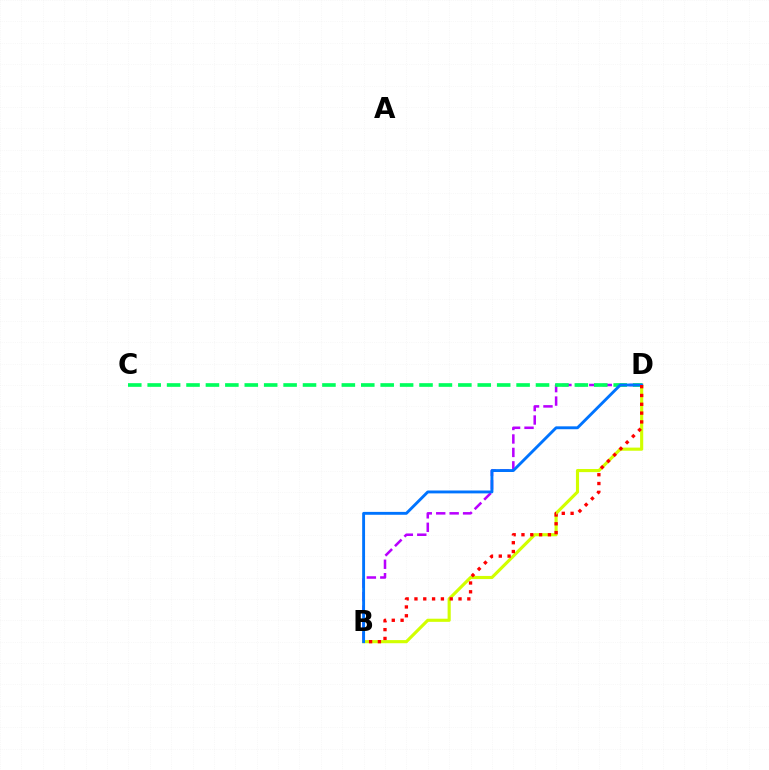{('B', 'D'): [{'color': '#b900ff', 'line_style': 'dashed', 'thickness': 1.83}, {'color': '#d1ff00', 'line_style': 'solid', 'thickness': 2.25}, {'color': '#0074ff', 'line_style': 'solid', 'thickness': 2.07}, {'color': '#ff0000', 'line_style': 'dotted', 'thickness': 2.39}], ('C', 'D'): [{'color': '#00ff5c', 'line_style': 'dashed', 'thickness': 2.64}]}